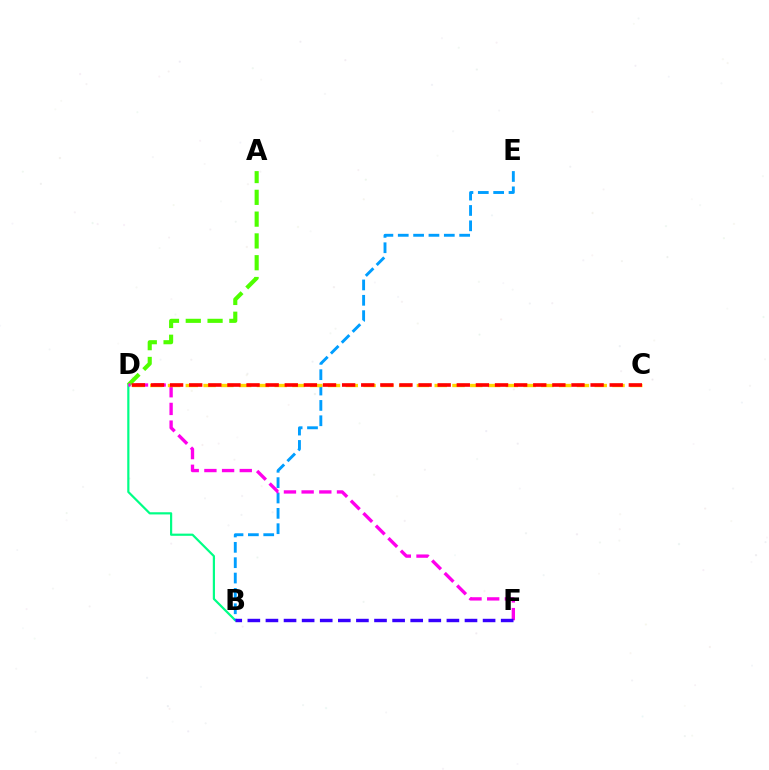{('B', 'D'): [{'color': '#00ff86', 'line_style': 'solid', 'thickness': 1.58}], ('B', 'E'): [{'color': '#009eff', 'line_style': 'dashed', 'thickness': 2.09}], ('A', 'D'): [{'color': '#4fff00', 'line_style': 'dashed', 'thickness': 2.96}], ('D', 'F'): [{'color': '#ff00ed', 'line_style': 'dashed', 'thickness': 2.4}], ('C', 'D'): [{'color': '#ffd500', 'line_style': 'dashed', 'thickness': 2.42}, {'color': '#ff0000', 'line_style': 'dashed', 'thickness': 2.6}], ('B', 'F'): [{'color': '#3700ff', 'line_style': 'dashed', 'thickness': 2.46}]}